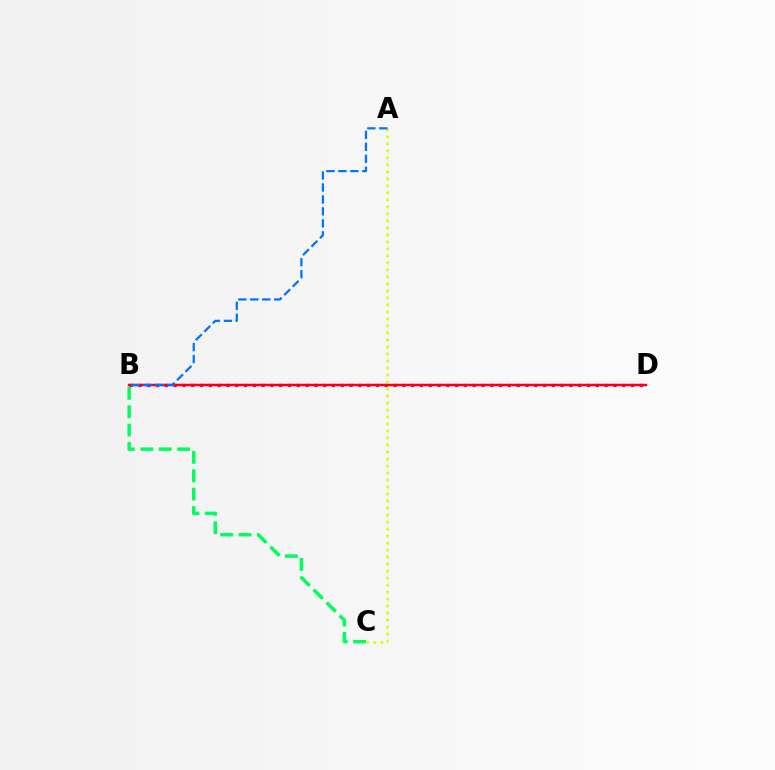{('B', 'D'): [{'color': '#b900ff', 'line_style': 'dotted', 'thickness': 2.39}, {'color': '#ff0000', 'line_style': 'solid', 'thickness': 1.78}], ('B', 'C'): [{'color': '#00ff5c', 'line_style': 'dashed', 'thickness': 2.5}], ('A', 'C'): [{'color': '#d1ff00', 'line_style': 'dotted', 'thickness': 1.9}], ('A', 'B'): [{'color': '#0074ff', 'line_style': 'dashed', 'thickness': 1.62}]}